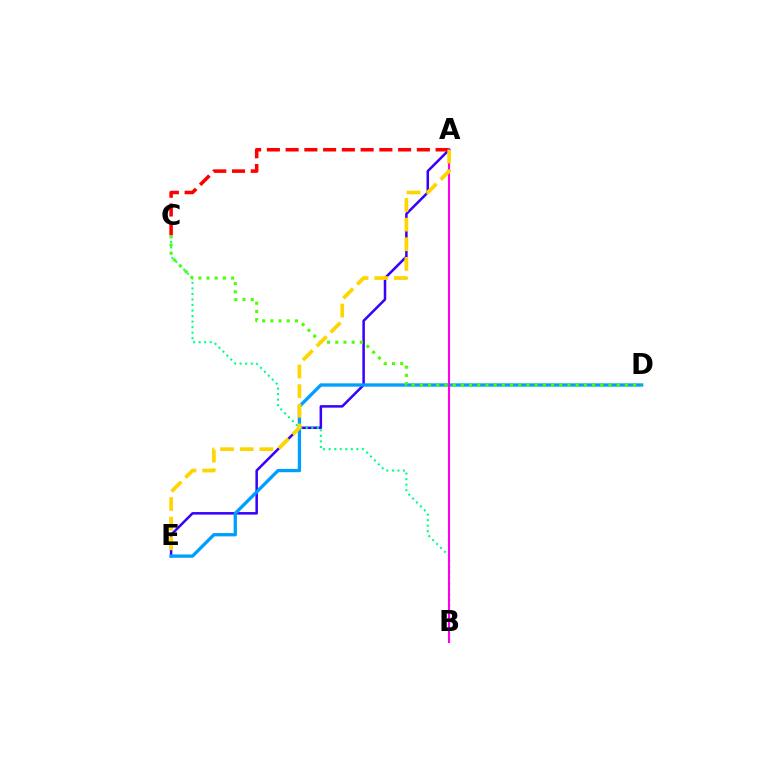{('A', 'E'): [{'color': '#3700ff', 'line_style': 'solid', 'thickness': 1.81}, {'color': '#ffd500', 'line_style': 'dashed', 'thickness': 2.67}], ('A', 'C'): [{'color': '#ff0000', 'line_style': 'dashed', 'thickness': 2.55}], ('D', 'E'): [{'color': '#009eff', 'line_style': 'solid', 'thickness': 2.38}], ('B', 'C'): [{'color': '#00ff86', 'line_style': 'dotted', 'thickness': 1.51}], ('C', 'D'): [{'color': '#4fff00', 'line_style': 'dotted', 'thickness': 2.23}], ('A', 'B'): [{'color': '#ff00ed', 'line_style': 'solid', 'thickness': 1.51}]}